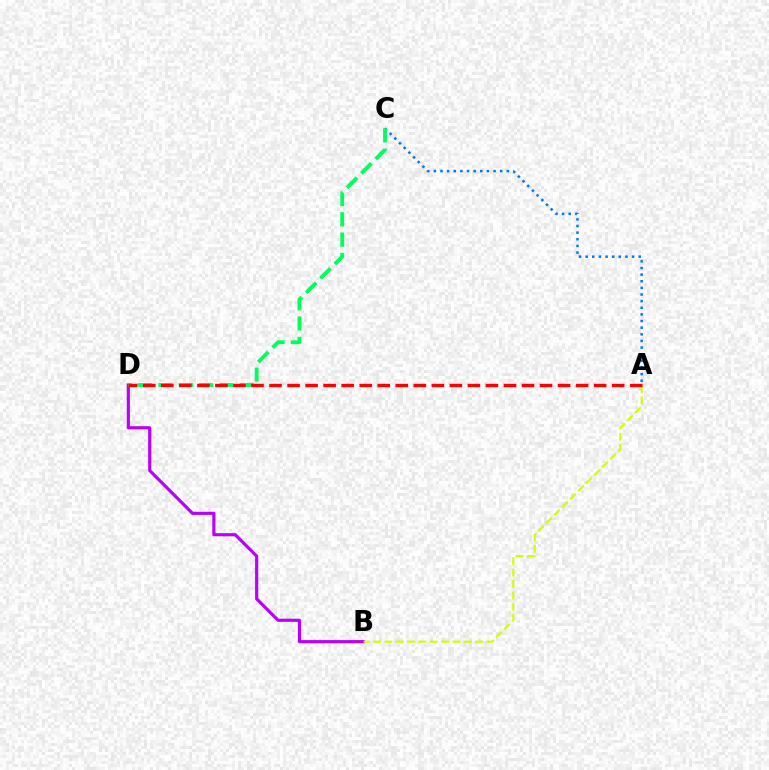{('A', 'C'): [{'color': '#0074ff', 'line_style': 'dotted', 'thickness': 1.8}], ('B', 'D'): [{'color': '#b900ff', 'line_style': 'solid', 'thickness': 2.28}], ('A', 'B'): [{'color': '#d1ff00', 'line_style': 'dashed', 'thickness': 1.54}], ('C', 'D'): [{'color': '#00ff5c', 'line_style': 'dashed', 'thickness': 2.76}], ('A', 'D'): [{'color': '#ff0000', 'line_style': 'dashed', 'thickness': 2.45}]}